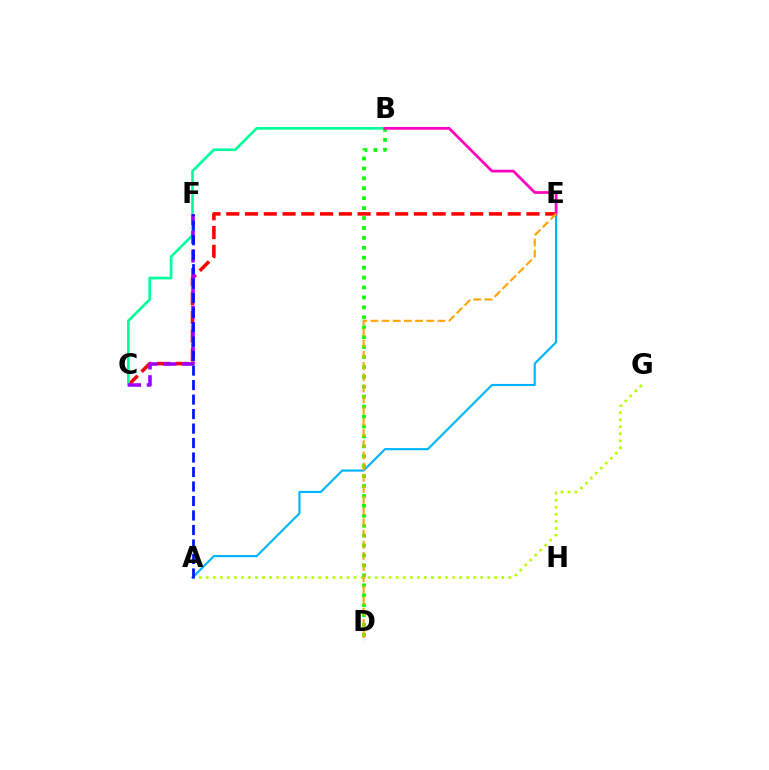{('A', 'G'): [{'color': '#b3ff00', 'line_style': 'dotted', 'thickness': 1.91}], ('C', 'E'): [{'color': '#ff0000', 'line_style': 'dashed', 'thickness': 2.55}], ('B', 'C'): [{'color': '#00ff9d', 'line_style': 'solid', 'thickness': 1.94}], ('A', 'E'): [{'color': '#00b5ff', 'line_style': 'solid', 'thickness': 1.54}], ('C', 'F'): [{'color': '#9b00ff', 'line_style': 'dashed', 'thickness': 2.55}], ('A', 'F'): [{'color': '#0010ff', 'line_style': 'dashed', 'thickness': 1.97}], ('B', 'D'): [{'color': '#08ff00', 'line_style': 'dotted', 'thickness': 2.7}], ('B', 'E'): [{'color': '#ff00bd', 'line_style': 'solid', 'thickness': 1.97}], ('D', 'E'): [{'color': '#ffa500', 'line_style': 'dashed', 'thickness': 1.52}]}